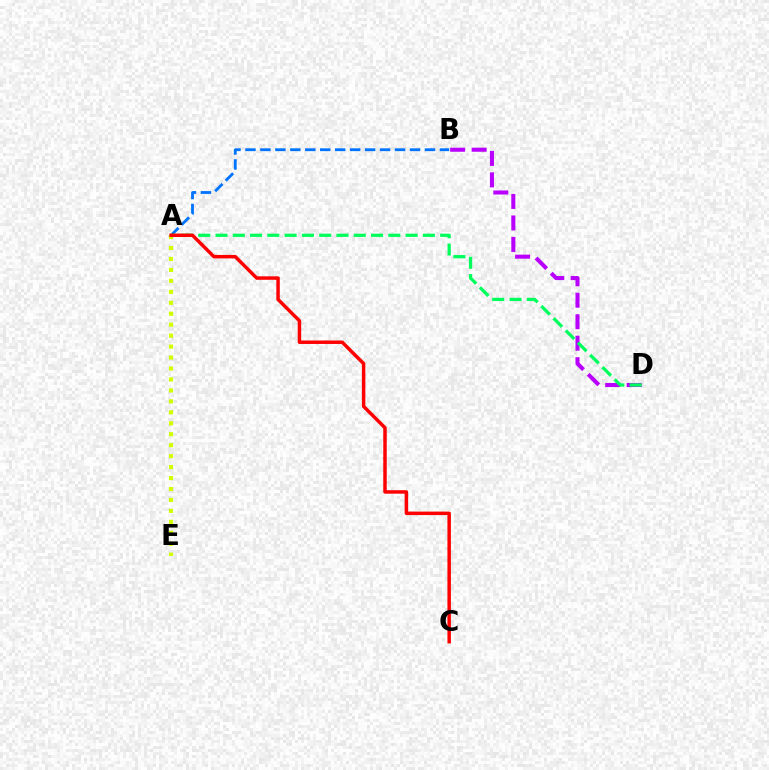{('B', 'D'): [{'color': '#b900ff', 'line_style': 'dashed', 'thickness': 2.92}], ('A', 'B'): [{'color': '#0074ff', 'line_style': 'dashed', 'thickness': 2.03}], ('A', 'D'): [{'color': '#00ff5c', 'line_style': 'dashed', 'thickness': 2.35}], ('A', 'E'): [{'color': '#d1ff00', 'line_style': 'dotted', 'thickness': 2.98}], ('A', 'C'): [{'color': '#ff0000', 'line_style': 'solid', 'thickness': 2.5}]}